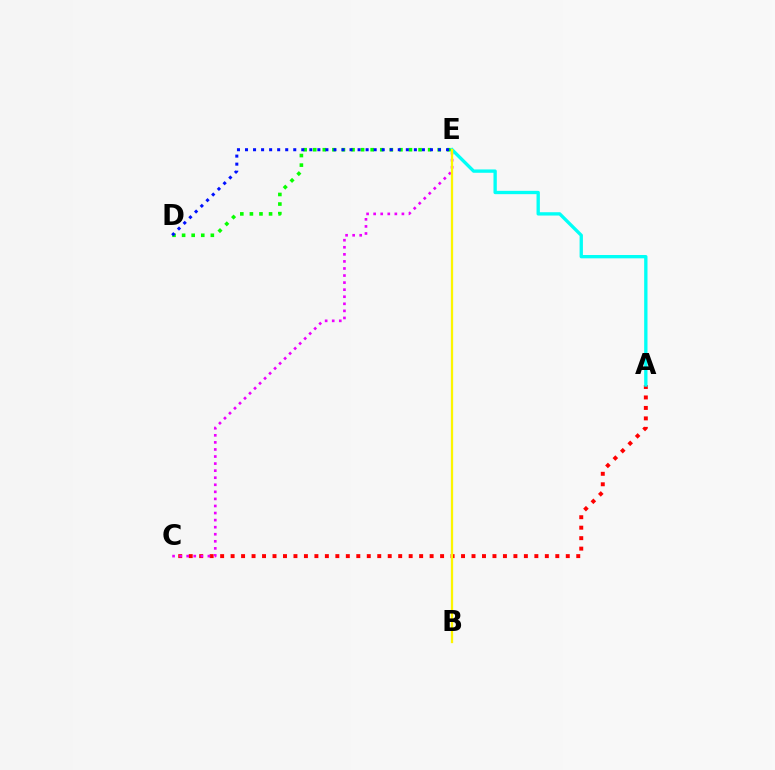{('A', 'C'): [{'color': '#ff0000', 'line_style': 'dotted', 'thickness': 2.85}], ('C', 'E'): [{'color': '#ee00ff', 'line_style': 'dotted', 'thickness': 1.92}], ('A', 'E'): [{'color': '#00fff6', 'line_style': 'solid', 'thickness': 2.4}], ('B', 'E'): [{'color': '#fcf500', 'line_style': 'solid', 'thickness': 1.64}], ('D', 'E'): [{'color': '#08ff00', 'line_style': 'dotted', 'thickness': 2.6}, {'color': '#0010ff', 'line_style': 'dotted', 'thickness': 2.18}]}